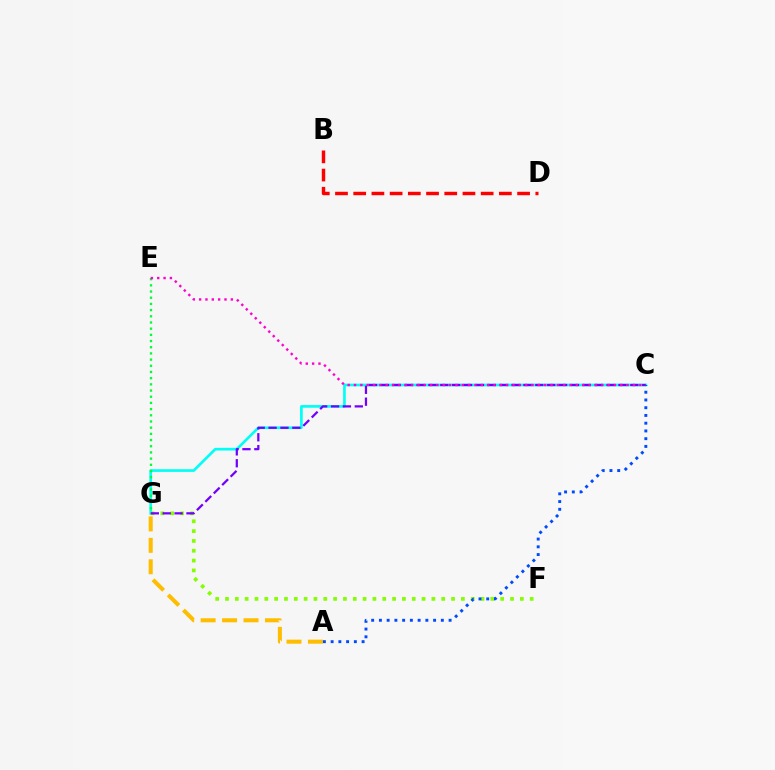{('C', 'G'): [{'color': '#00fff6', 'line_style': 'solid', 'thickness': 1.92}, {'color': '#7200ff', 'line_style': 'dashed', 'thickness': 1.61}], ('B', 'D'): [{'color': '#ff0000', 'line_style': 'dashed', 'thickness': 2.47}], ('F', 'G'): [{'color': '#84ff00', 'line_style': 'dotted', 'thickness': 2.67}], ('E', 'G'): [{'color': '#00ff39', 'line_style': 'dotted', 'thickness': 1.68}], ('A', 'G'): [{'color': '#ffbd00', 'line_style': 'dashed', 'thickness': 2.91}], ('C', 'E'): [{'color': '#ff00cf', 'line_style': 'dotted', 'thickness': 1.72}], ('A', 'C'): [{'color': '#004bff', 'line_style': 'dotted', 'thickness': 2.1}]}